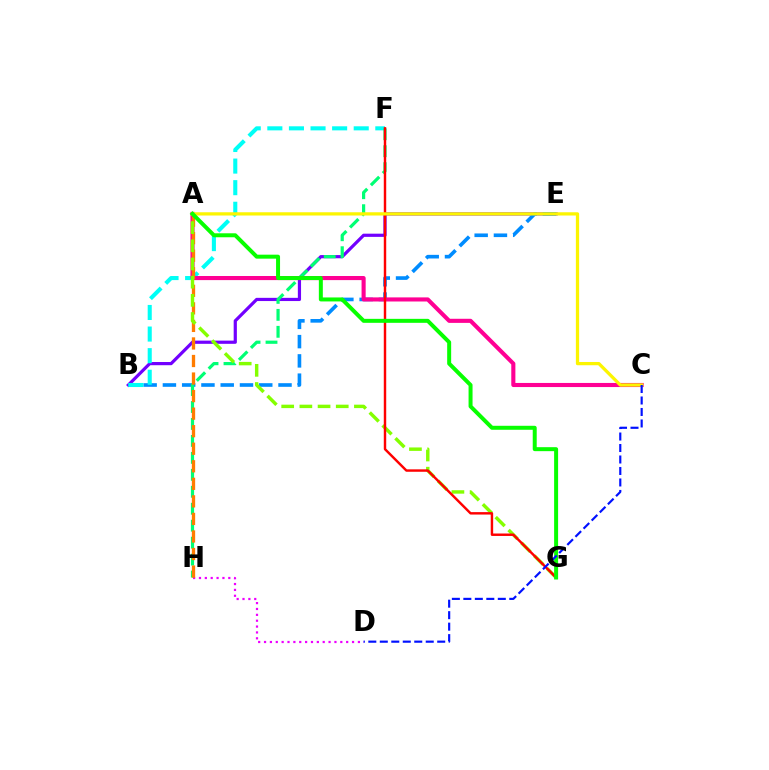{('B', 'E'): [{'color': '#7200ff', 'line_style': 'solid', 'thickness': 2.31}, {'color': '#008cff', 'line_style': 'dashed', 'thickness': 2.62}], ('D', 'H'): [{'color': '#ee00ff', 'line_style': 'dotted', 'thickness': 1.59}], ('B', 'F'): [{'color': '#00fff6', 'line_style': 'dashed', 'thickness': 2.93}], ('F', 'H'): [{'color': '#00ff74', 'line_style': 'dashed', 'thickness': 2.3}], ('A', 'C'): [{'color': '#ff0094', 'line_style': 'solid', 'thickness': 2.95}, {'color': '#fcf500', 'line_style': 'solid', 'thickness': 2.34}], ('A', 'H'): [{'color': '#ff7c00', 'line_style': 'dashed', 'thickness': 2.38}], ('A', 'G'): [{'color': '#84ff00', 'line_style': 'dashed', 'thickness': 2.47}, {'color': '#08ff00', 'line_style': 'solid', 'thickness': 2.87}], ('F', 'G'): [{'color': '#ff0000', 'line_style': 'solid', 'thickness': 1.75}], ('C', 'D'): [{'color': '#0010ff', 'line_style': 'dashed', 'thickness': 1.56}]}